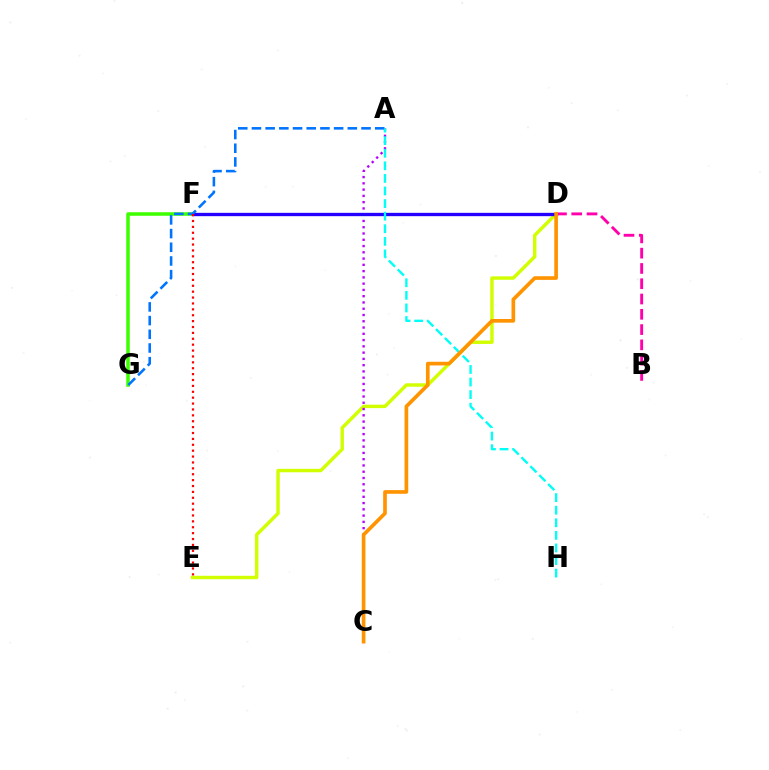{('D', 'E'): [{'color': '#d1ff00', 'line_style': 'solid', 'thickness': 2.47}], ('F', 'G'): [{'color': '#3dff00', 'line_style': 'solid', 'thickness': 2.54}], ('A', 'C'): [{'color': '#b900ff', 'line_style': 'dotted', 'thickness': 1.7}], ('D', 'F'): [{'color': '#00ff5c', 'line_style': 'solid', 'thickness': 1.9}, {'color': '#2500ff', 'line_style': 'solid', 'thickness': 2.39}], ('A', 'G'): [{'color': '#0074ff', 'line_style': 'dashed', 'thickness': 1.86}], ('B', 'D'): [{'color': '#ff00ac', 'line_style': 'dashed', 'thickness': 2.08}], ('E', 'F'): [{'color': '#ff0000', 'line_style': 'dotted', 'thickness': 1.6}], ('A', 'H'): [{'color': '#00fff6', 'line_style': 'dashed', 'thickness': 1.71}], ('C', 'D'): [{'color': '#ff9400', 'line_style': 'solid', 'thickness': 2.64}]}